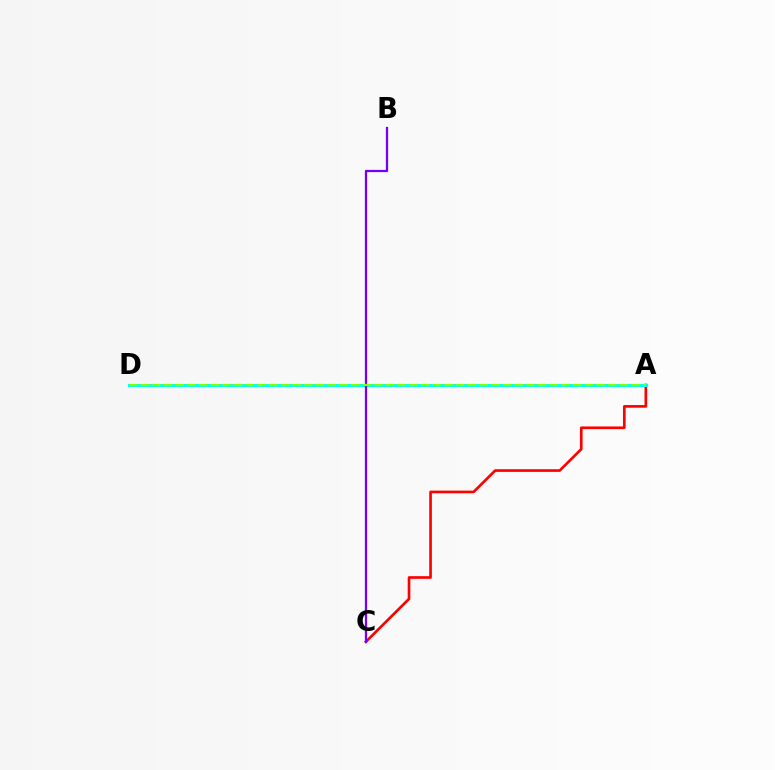{('A', 'C'): [{'color': '#ff0000', 'line_style': 'solid', 'thickness': 1.92}], ('A', 'D'): [{'color': '#00fff6', 'line_style': 'solid', 'thickness': 2.21}, {'color': '#84ff00', 'line_style': 'dashed', 'thickness': 1.59}], ('B', 'C'): [{'color': '#7200ff', 'line_style': 'solid', 'thickness': 1.63}]}